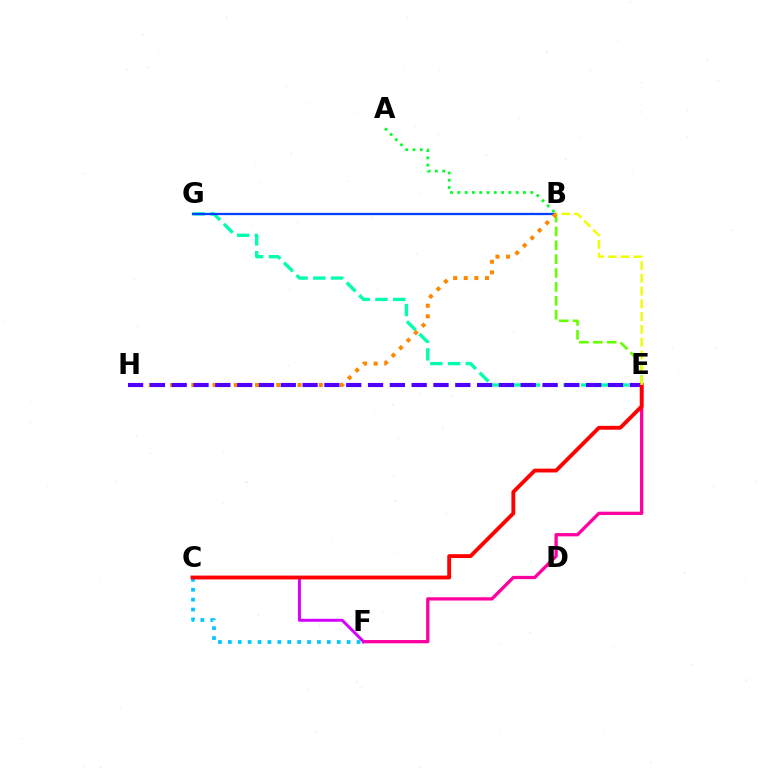{('B', 'E'): [{'color': '#66ff00', 'line_style': 'dashed', 'thickness': 1.88}, {'color': '#eeff00', 'line_style': 'dashed', 'thickness': 1.74}], ('E', 'G'): [{'color': '#00ffaf', 'line_style': 'dashed', 'thickness': 2.41}], ('E', 'F'): [{'color': '#ff00a0', 'line_style': 'solid', 'thickness': 2.37}], ('B', 'G'): [{'color': '#003fff', 'line_style': 'solid', 'thickness': 1.63}], ('B', 'H'): [{'color': '#ff8800', 'line_style': 'dotted', 'thickness': 2.89}], ('A', 'B'): [{'color': '#00ff27', 'line_style': 'dotted', 'thickness': 1.98}], ('E', 'H'): [{'color': '#4f00ff', 'line_style': 'dashed', 'thickness': 2.96}], ('C', 'F'): [{'color': '#00c7ff', 'line_style': 'dotted', 'thickness': 2.69}, {'color': '#d600ff', 'line_style': 'solid', 'thickness': 2.13}], ('C', 'E'): [{'color': '#ff0000', 'line_style': 'solid', 'thickness': 2.77}]}